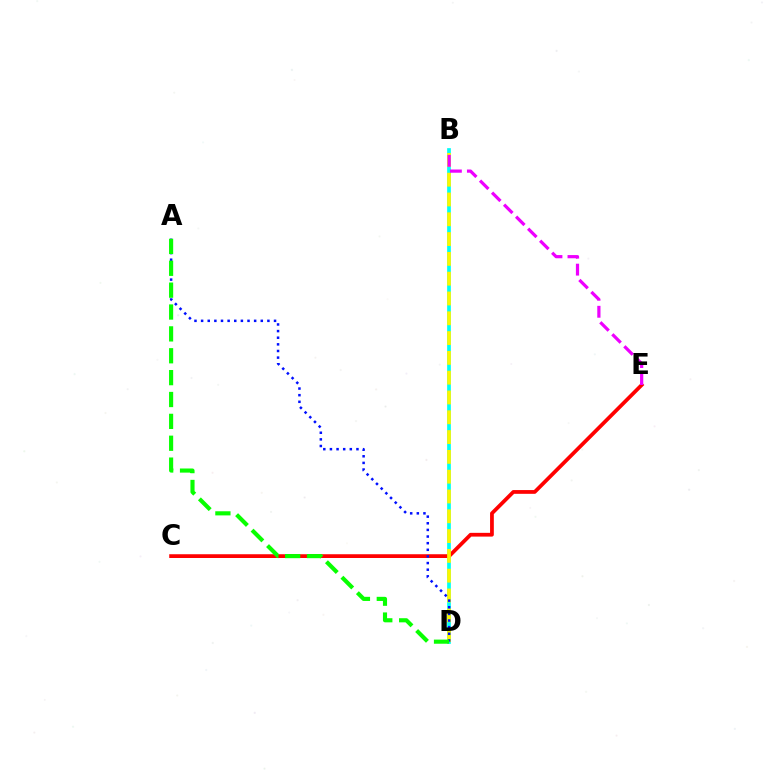{('B', 'D'): [{'color': '#00fff6', 'line_style': 'solid', 'thickness': 2.68}, {'color': '#fcf500', 'line_style': 'dashed', 'thickness': 2.69}], ('C', 'E'): [{'color': '#ff0000', 'line_style': 'solid', 'thickness': 2.71}], ('A', 'D'): [{'color': '#0010ff', 'line_style': 'dotted', 'thickness': 1.8}, {'color': '#08ff00', 'line_style': 'dashed', 'thickness': 2.97}], ('B', 'E'): [{'color': '#ee00ff', 'line_style': 'dashed', 'thickness': 2.31}]}